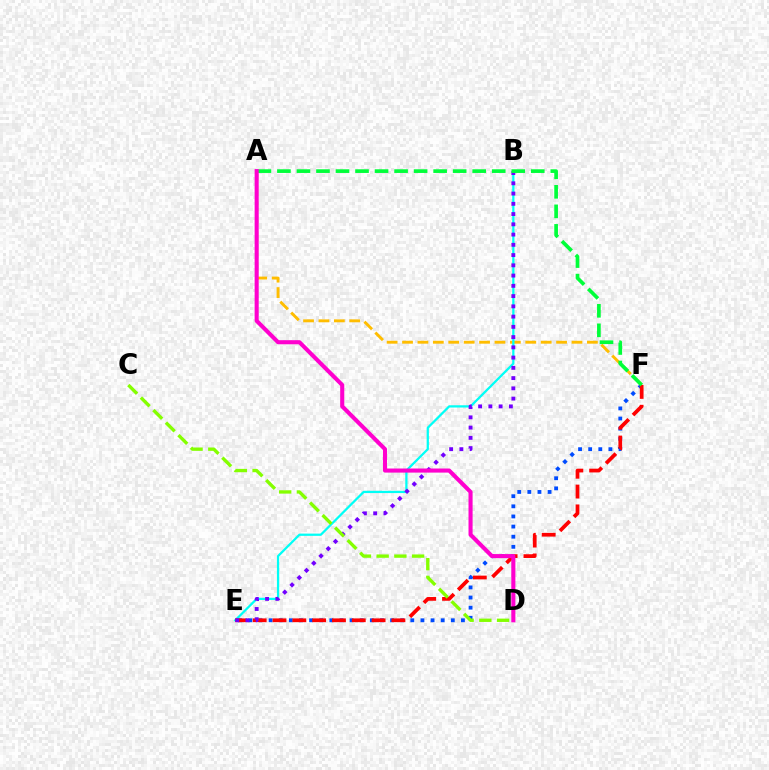{('E', 'F'): [{'color': '#004bff', 'line_style': 'dotted', 'thickness': 2.75}, {'color': '#ff0000', 'line_style': 'dashed', 'thickness': 2.69}], ('A', 'F'): [{'color': '#ffbd00', 'line_style': 'dashed', 'thickness': 2.09}, {'color': '#00ff39', 'line_style': 'dashed', 'thickness': 2.65}], ('B', 'E'): [{'color': '#00fff6', 'line_style': 'solid', 'thickness': 1.62}, {'color': '#7200ff', 'line_style': 'dotted', 'thickness': 2.79}], ('A', 'D'): [{'color': '#ff00cf', 'line_style': 'solid', 'thickness': 2.94}], ('C', 'D'): [{'color': '#84ff00', 'line_style': 'dashed', 'thickness': 2.41}]}